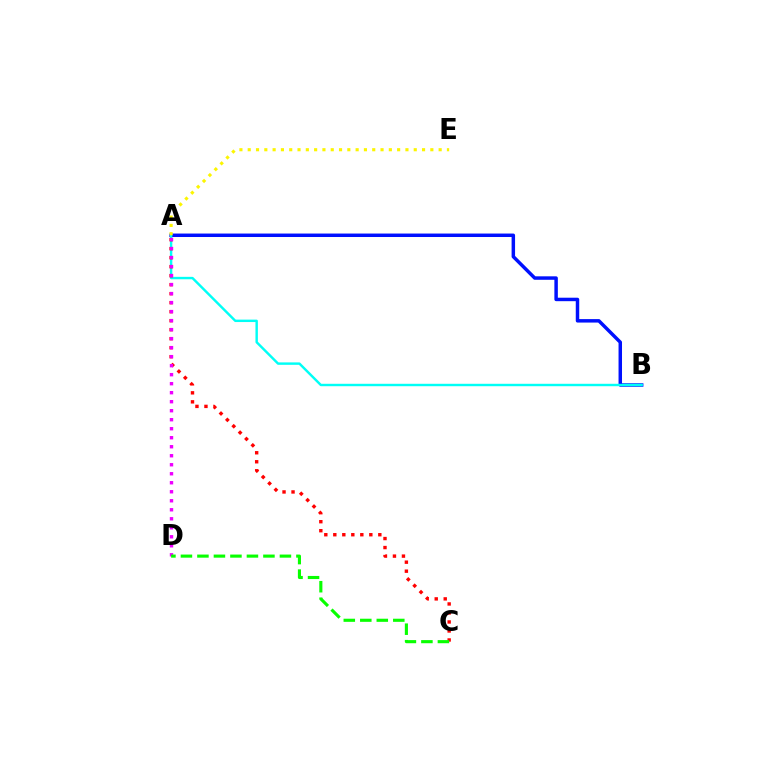{('A', 'B'): [{'color': '#0010ff', 'line_style': 'solid', 'thickness': 2.5}, {'color': '#00fff6', 'line_style': 'solid', 'thickness': 1.74}], ('A', 'C'): [{'color': '#ff0000', 'line_style': 'dotted', 'thickness': 2.45}], ('A', 'E'): [{'color': '#fcf500', 'line_style': 'dotted', 'thickness': 2.26}], ('A', 'D'): [{'color': '#ee00ff', 'line_style': 'dotted', 'thickness': 2.45}], ('C', 'D'): [{'color': '#08ff00', 'line_style': 'dashed', 'thickness': 2.24}]}